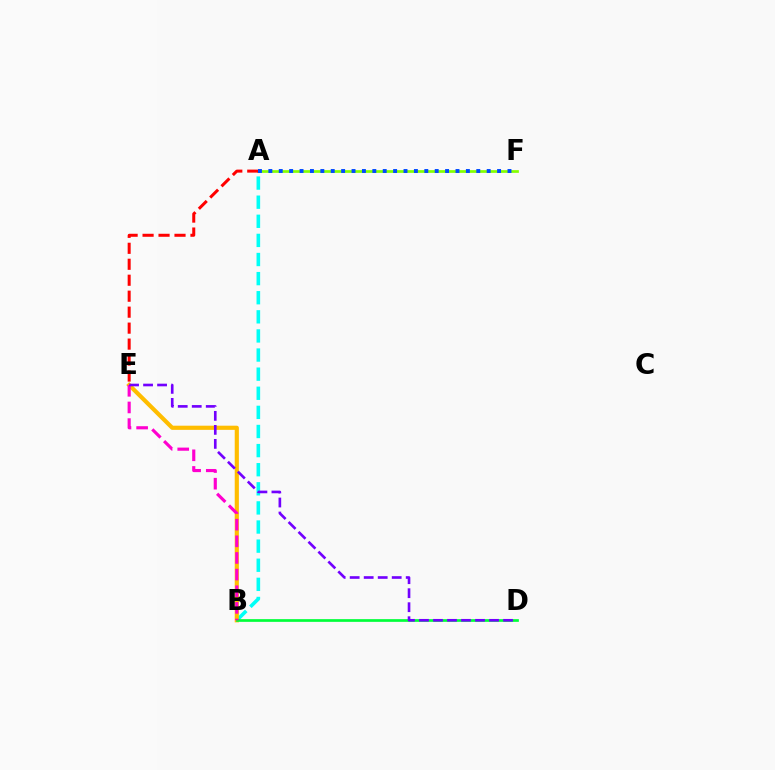{('A', 'B'): [{'color': '#00fff6', 'line_style': 'dashed', 'thickness': 2.6}], ('B', 'E'): [{'color': '#ffbd00', 'line_style': 'solid', 'thickness': 2.99}, {'color': '#ff00cf', 'line_style': 'dashed', 'thickness': 2.26}], ('A', 'F'): [{'color': '#84ff00', 'line_style': 'solid', 'thickness': 1.96}, {'color': '#004bff', 'line_style': 'dotted', 'thickness': 2.82}], ('A', 'E'): [{'color': '#ff0000', 'line_style': 'dashed', 'thickness': 2.17}], ('B', 'D'): [{'color': '#00ff39', 'line_style': 'solid', 'thickness': 1.95}], ('D', 'E'): [{'color': '#7200ff', 'line_style': 'dashed', 'thickness': 1.9}]}